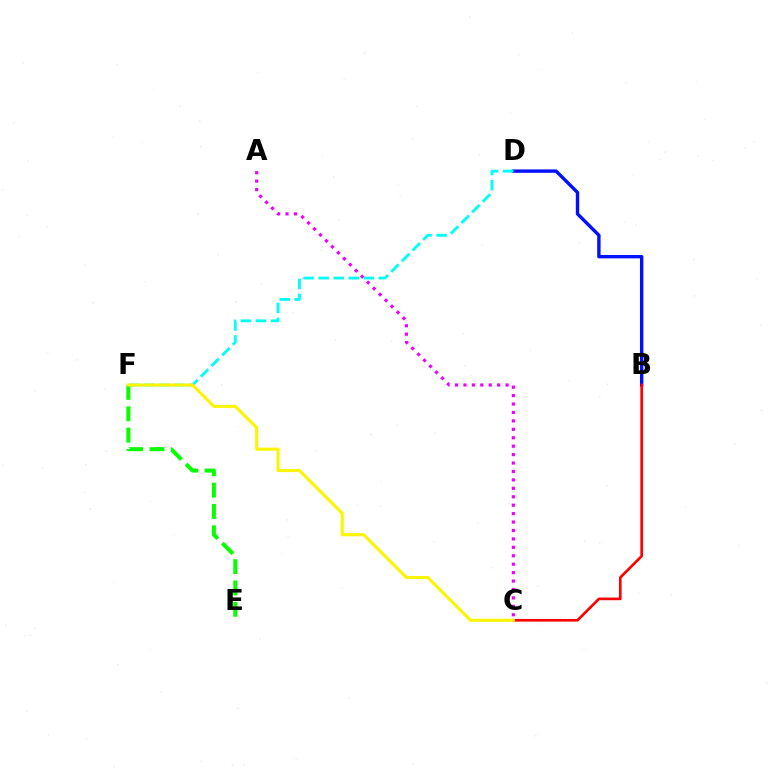{('A', 'C'): [{'color': '#ee00ff', 'line_style': 'dotted', 'thickness': 2.29}], ('B', 'D'): [{'color': '#0010ff', 'line_style': 'solid', 'thickness': 2.44}], ('B', 'C'): [{'color': '#ff0000', 'line_style': 'solid', 'thickness': 1.9}], ('E', 'F'): [{'color': '#08ff00', 'line_style': 'dashed', 'thickness': 2.9}], ('D', 'F'): [{'color': '#00fff6', 'line_style': 'dashed', 'thickness': 2.05}], ('C', 'F'): [{'color': '#fcf500', 'line_style': 'solid', 'thickness': 2.21}]}